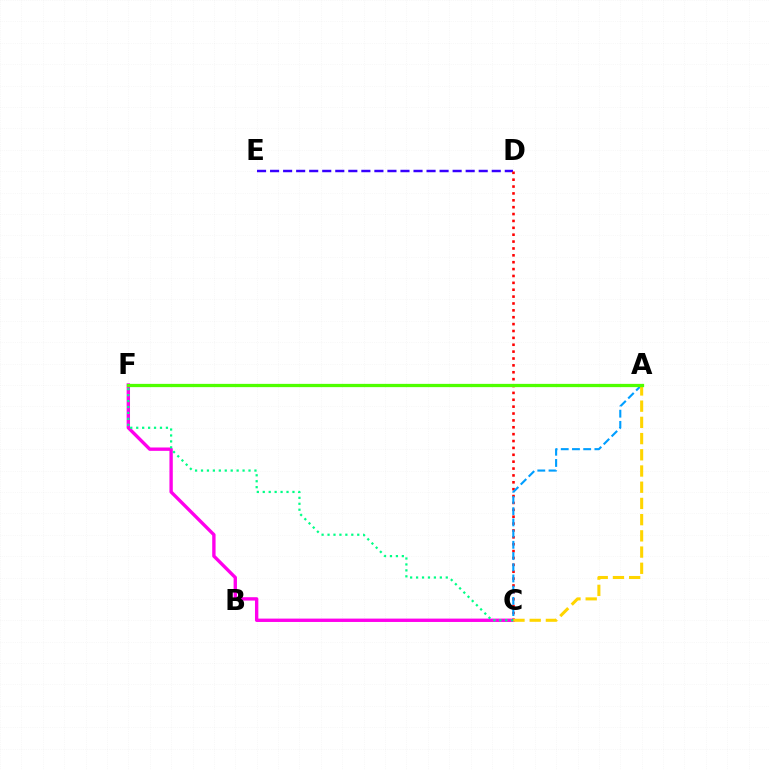{('D', 'E'): [{'color': '#3700ff', 'line_style': 'dashed', 'thickness': 1.77}], ('C', 'F'): [{'color': '#ff00ed', 'line_style': 'solid', 'thickness': 2.42}, {'color': '#00ff86', 'line_style': 'dotted', 'thickness': 1.61}], ('C', 'D'): [{'color': '#ff0000', 'line_style': 'dotted', 'thickness': 1.87}], ('A', 'C'): [{'color': '#009eff', 'line_style': 'dashed', 'thickness': 1.52}, {'color': '#ffd500', 'line_style': 'dashed', 'thickness': 2.2}], ('A', 'F'): [{'color': '#4fff00', 'line_style': 'solid', 'thickness': 2.35}]}